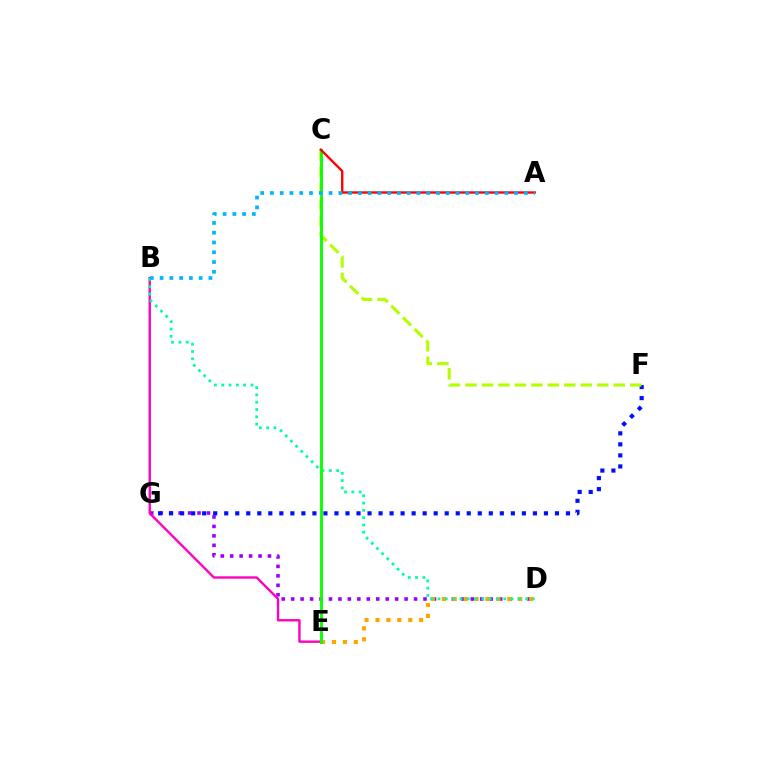{('D', 'G'): [{'color': '#9b00ff', 'line_style': 'dotted', 'thickness': 2.57}], ('D', 'E'): [{'color': '#ffa500', 'line_style': 'dotted', 'thickness': 2.97}], ('F', 'G'): [{'color': '#0010ff', 'line_style': 'dotted', 'thickness': 3.0}], ('B', 'E'): [{'color': '#ff00bd', 'line_style': 'solid', 'thickness': 1.71}], ('C', 'F'): [{'color': '#b3ff00', 'line_style': 'dashed', 'thickness': 2.24}], ('B', 'D'): [{'color': '#00ff9d', 'line_style': 'dotted', 'thickness': 1.99}], ('C', 'E'): [{'color': '#08ff00', 'line_style': 'solid', 'thickness': 2.07}], ('A', 'C'): [{'color': '#ff0000', 'line_style': 'solid', 'thickness': 1.7}], ('A', 'B'): [{'color': '#00b5ff', 'line_style': 'dotted', 'thickness': 2.65}]}